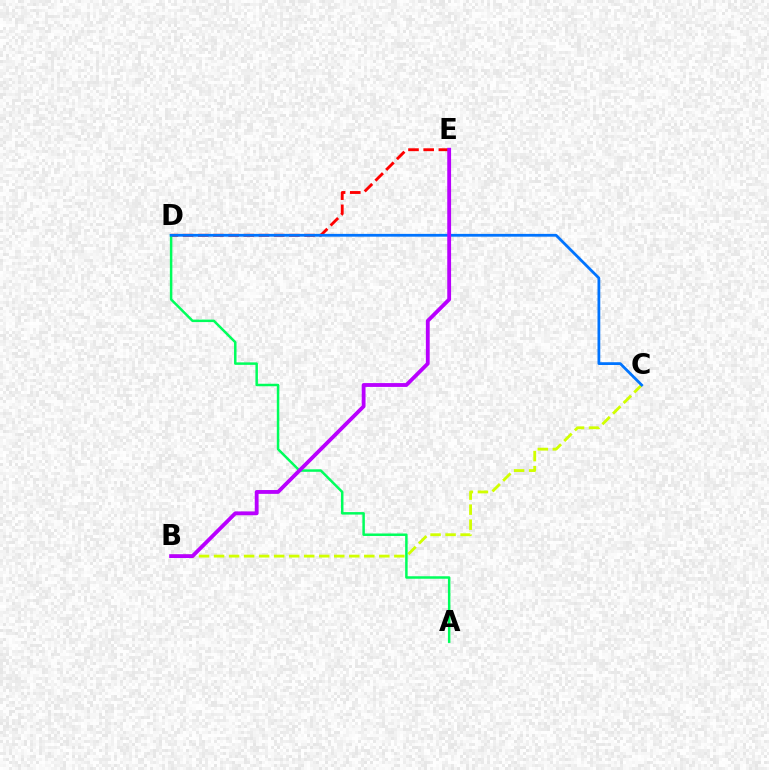{('D', 'E'): [{'color': '#ff0000', 'line_style': 'dashed', 'thickness': 2.06}], ('B', 'C'): [{'color': '#d1ff00', 'line_style': 'dashed', 'thickness': 2.04}], ('A', 'D'): [{'color': '#00ff5c', 'line_style': 'solid', 'thickness': 1.79}], ('C', 'D'): [{'color': '#0074ff', 'line_style': 'solid', 'thickness': 2.0}], ('B', 'E'): [{'color': '#b900ff', 'line_style': 'solid', 'thickness': 2.76}]}